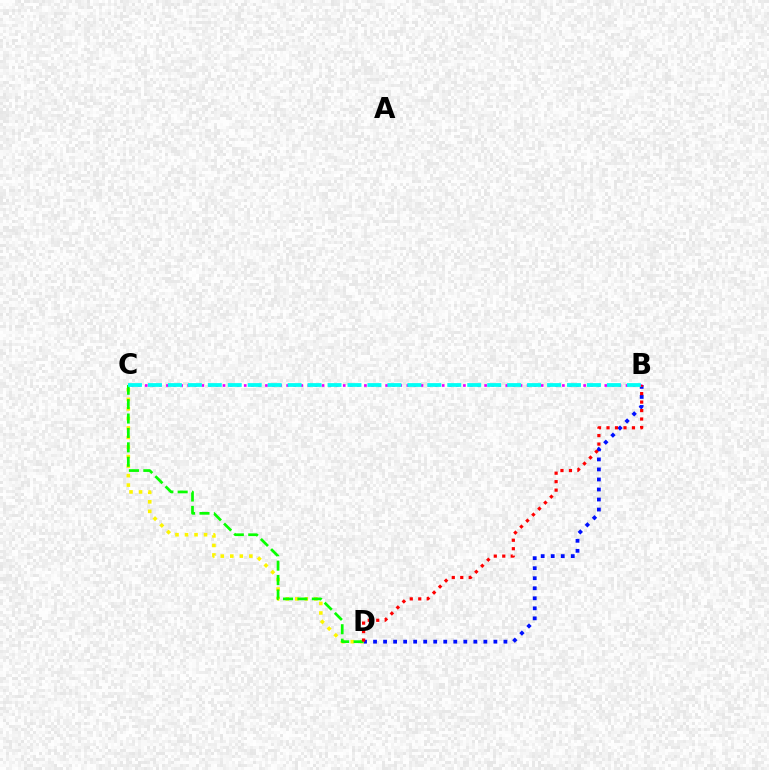{('B', 'D'): [{'color': '#0010ff', 'line_style': 'dotted', 'thickness': 2.72}, {'color': '#ff0000', 'line_style': 'dotted', 'thickness': 2.3}], ('C', 'D'): [{'color': '#fcf500', 'line_style': 'dotted', 'thickness': 2.59}, {'color': '#08ff00', 'line_style': 'dashed', 'thickness': 1.96}], ('B', 'C'): [{'color': '#ee00ff', 'line_style': 'dotted', 'thickness': 1.92}, {'color': '#00fff6', 'line_style': 'dashed', 'thickness': 2.71}]}